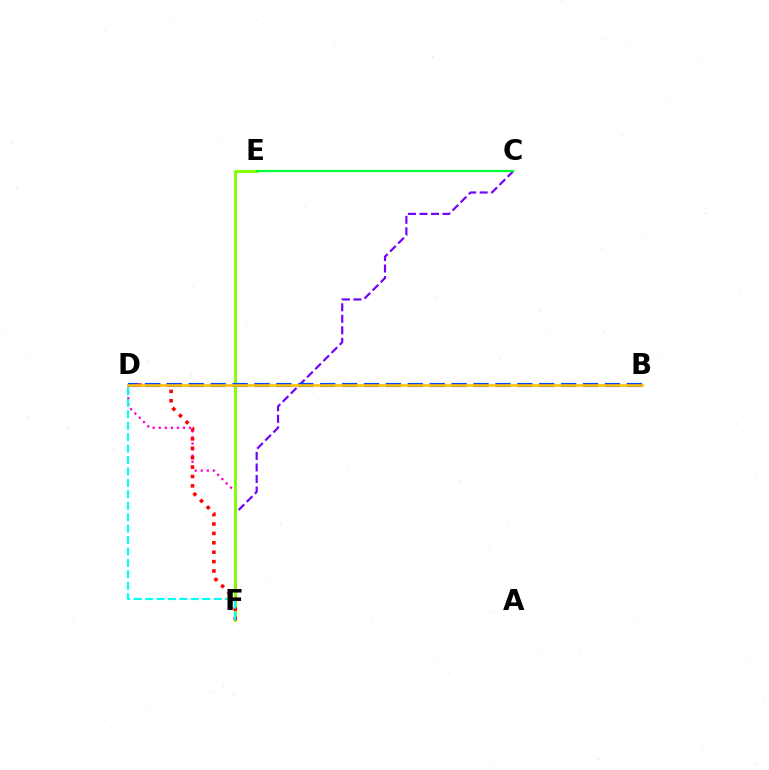{('D', 'F'): [{'color': '#ff00cf', 'line_style': 'dotted', 'thickness': 1.64}, {'color': '#ff0000', 'line_style': 'dotted', 'thickness': 2.55}, {'color': '#00fff6', 'line_style': 'dashed', 'thickness': 1.55}], ('C', 'F'): [{'color': '#7200ff', 'line_style': 'dashed', 'thickness': 1.56}], ('E', 'F'): [{'color': '#84ff00', 'line_style': 'solid', 'thickness': 2.09}], ('B', 'D'): [{'color': '#004bff', 'line_style': 'dashed', 'thickness': 2.98}, {'color': '#ffbd00', 'line_style': 'solid', 'thickness': 1.87}], ('C', 'E'): [{'color': '#00ff39', 'line_style': 'solid', 'thickness': 1.61}]}